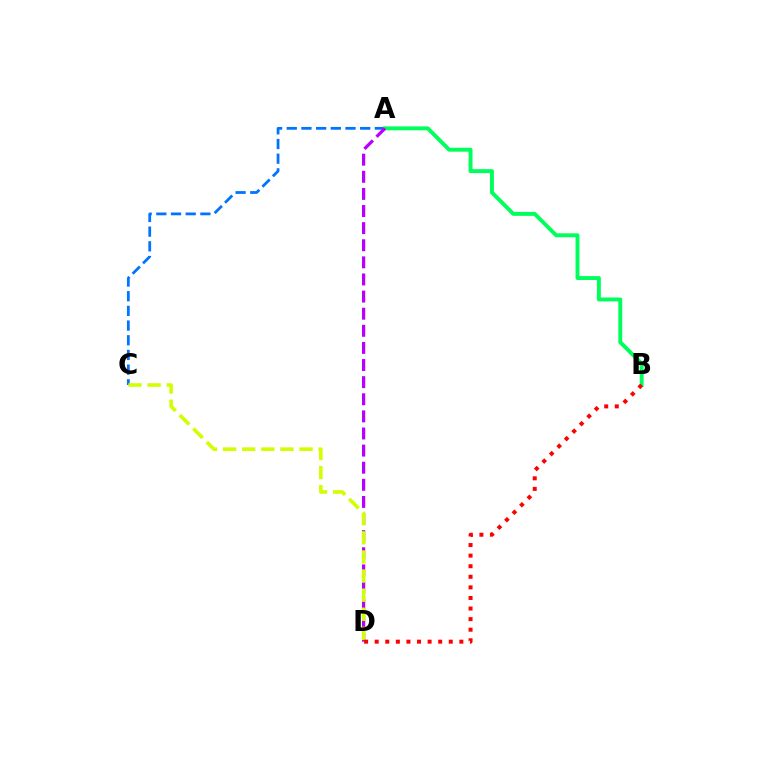{('A', 'C'): [{'color': '#0074ff', 'line_style': 'dashed', 'thickness': 2.0}], ('A', 'B'): [{'color': '#00ff5c', 'line_style': 'solid', 'thickness': 2.82}], ('A', 'D'): [{'color': '#b900ff', 'line_style': 'dashed', 'thickness': 2.32}], ('C', 'D'): [{'color': '#d1ff00', 'line_style': 'dashed', 'thickness': 2.6}], ('B', 'D'): [{'color': '#ff0000', 'line_style': 'dotted', 'thickness': 2.88}]}